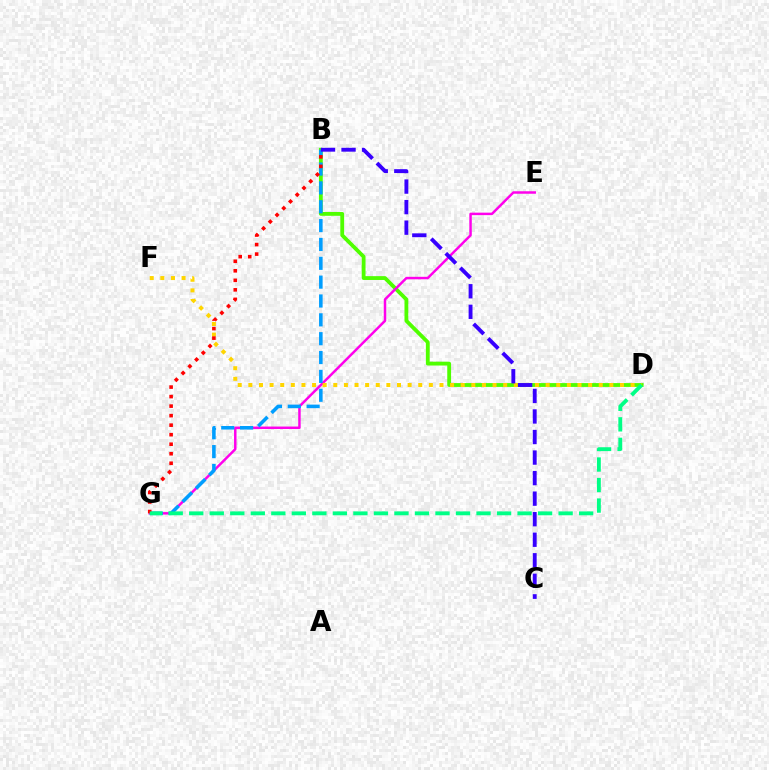{('B', 'D'): [{'color': '#4fff00', 'line_style': 'solid', 'thickness': 2.75}], ('E', 'G'): [{'color': '#ff00ed', 'line_style': 'solid', 'thickness': 1.78}], ('B', 'G'): [{'color': '#009eff', 'line_style': 'dashed', 'thickness': 2.56}, {'color': '#ff0000', 'line_style': 'dotted', 'thickness': 2.59}], ('D', 'F'): [{'color': '#ffd500', 'line_style': 'dotted', 'thickness': 2.88}], ('B', 'C'): [{'color': '#3700ff', 'line_style': 'dashed', 'thickness': 2.79}], ('D', 'G'): [{'color': '#00ff86', 'line_style': 'dashed', 'thickness': 2.79}]}